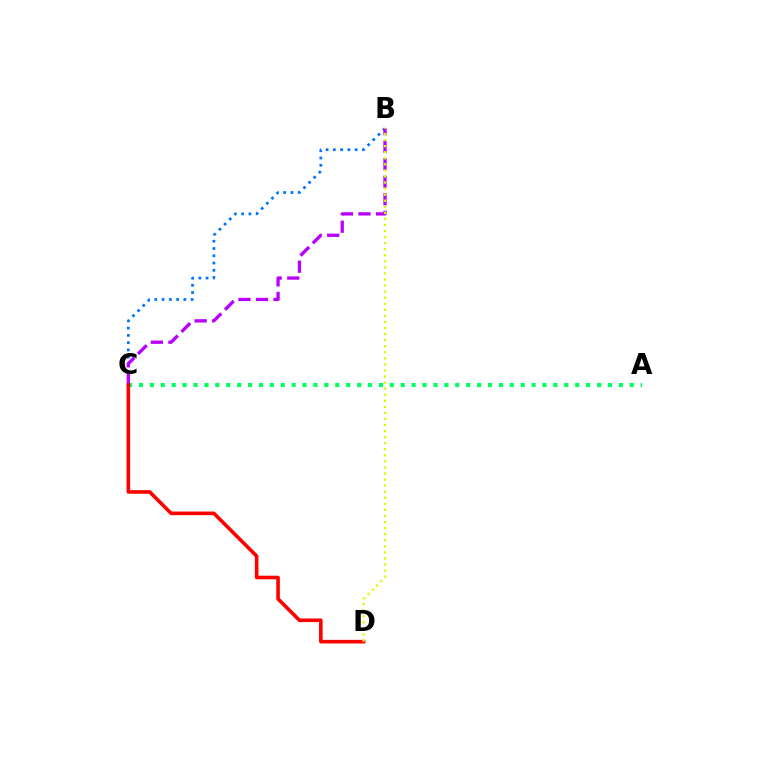{('A', 'C'): [{'color': '#00ff5c', 'line_style': 'dotted', 'thickness': 2.96}], ('B', 'C'): [{'color': '#0074ff', 'line_style': 'dotted', 'thickness': 1.97}, {'color': '#b900ff', 'line_style': 'dashed', 'thickness': 2.38}], ('C', 'D'): [{'color': '#ff0000', 'line_style': 'solid', 'thickness': 2.59}], ('B', 'D'): [{'color': '#d1ff00', 'line_style': 'dotted', 'thickness': 1.65}]}